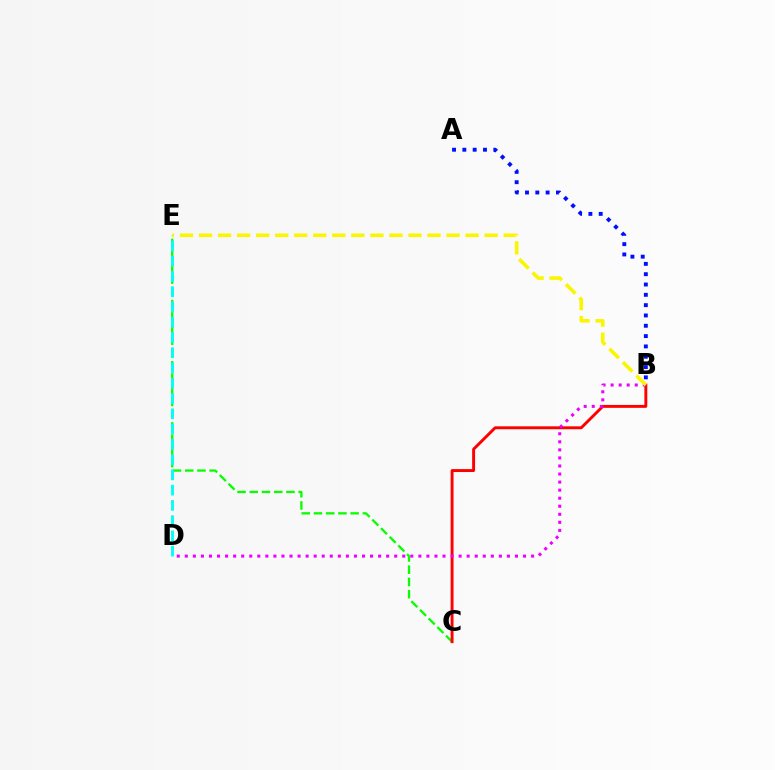{('C', 'E'): [{'color': '#08ff00', 'line_style': 'dashed', 'thickness': 1.66}], ('D', 'E'): [{'color': '#00fff6', 'line_style': 'dashed', 'thickness': 2.07}], ('A', 'B'): [{'color': '#0010ff', 'line_style': 'dotted', 'thickness': 2.8}], ('B', 'C'): [{'color': '#ff0000', 'line_style': 'solid', 'thickness': 2.1}], ('B', 'D'): [{'color': '#ee00ff', 'line_style': 'dotted', 'thickness': 2.19}], ('B', 'E'): [{'color': '#fcf500', 'line_style': 'dashed', 'thickness': 2.59}]}